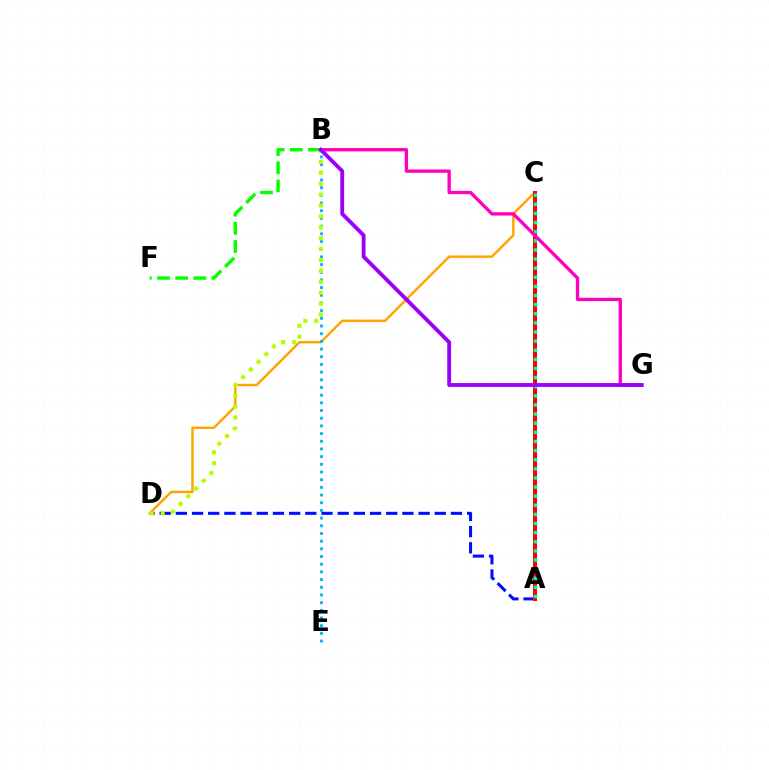{('A', 'D'): [{'color': '#0010ff', 'line_style': 'dashed', 'thickness': 2.2}], ('C', 'D'): [{'color': '#ffa500', 'line_style': 'solid', 'thickness': 1.77}], ('B', 'E'): [{'color': '#00b5ff', 'line_style': 'dotted', 'thickness': 2.09}], ('A', 'C'): [{'color': '#ff0000', 'line_style': 'solid', 'thickness': 2.88}, {'color': '#00ff9d', 'line_style': 'dotted', 'thickness': 2.48}], ('B', 'F'): [{'color': '#08ff00', 'line_style': 'dashed', 'thickness': 2.47}], ('B', 'D'): [{'color': '#b3ff00', 'line_style': 'dotted', 'thickness': 2.96}], ('B', 'G'): [{'color': '#ff00bd', 'line_style': 'solid', 'thickness': 2.39}, {'color': '#9b00ff', 'line_style': 'solid', 'thickness': 2.78}]}